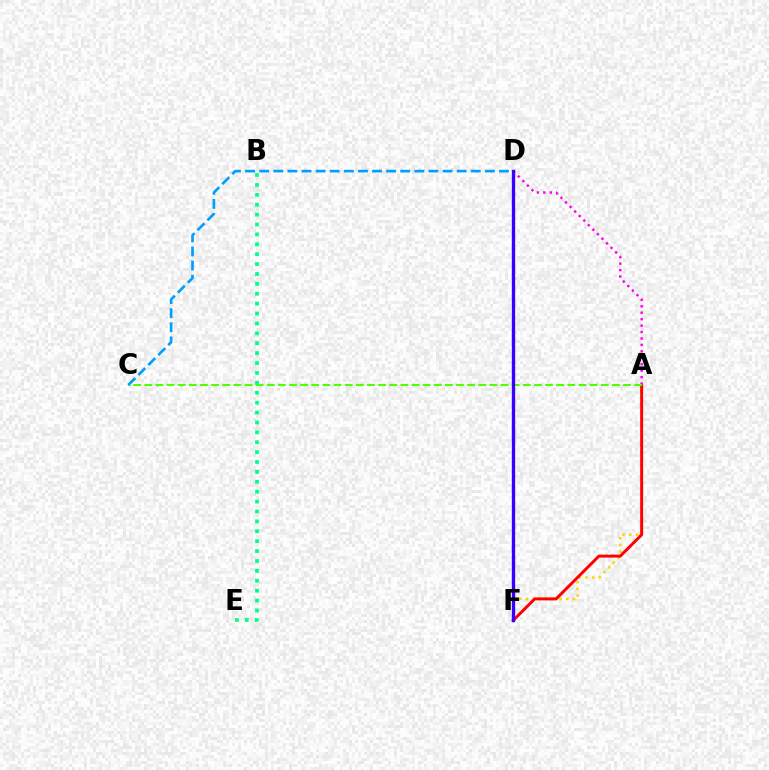{('A', 'F'): [{'color': '#ffd500', 'line_style': 'dotted', 'thickness': 1.83}, {'color': '#ff0000', 'line_style': 'solid', 'thickness': 2.12}], ('A', 'D'): [{'color': '#ff00ed', 'line_style': 'dotted', 'thickness': 1.75}], ('A', 'C'): [{'color': '#4fff00', 'line_style': 'dashed', 'thickness': 1.51}], ('D', 'F'): [{'color': '#3700ff', 'line_style': 'solid', 'thickness': 2.41}], ('C', 'D'): [{'color': '#009eff', 'line_style': 'dashed', 'thickness': 1.92}], ('B', 'E'): [{'color': '#00ff86', 'line_style': 'dotted', 'thickness': 2.69}]}